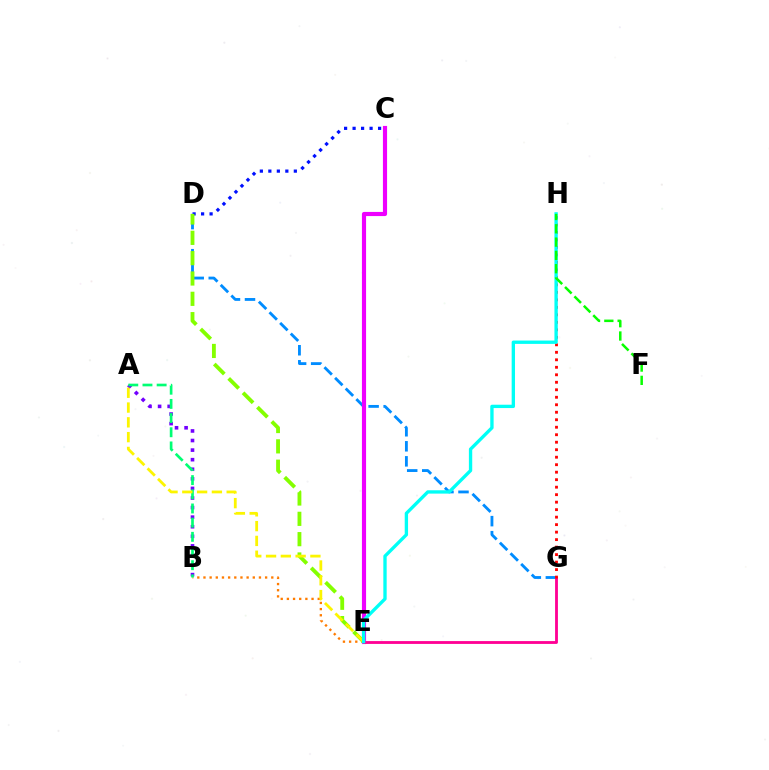{('A', 'B'): [{'color': '#7200ff', 'line_style': 'dotted', 'thickness': 2.6}, {'color': '#00ff74', 'line_style': 'dashed', 'thickness': 1.93}], ('B', 'E'): [{'color': '#ff7c00', 'line_style': 'dotted', 'thickness': 1.68}], ('C', 'D'): [{'color': '#0010ff', 'line_style': 'dotted', 'thickness': 2.31}], ('D', 'G'): [{'color': '#008cff', 'line_style': 'dashed', 'thickness': 2.04}], ('C', 'E'): [{'color': '#ee00ff', 'line_style': 'solid', 'thickness': 2.99}], ('D', 'E'): [{'color': '#84ff00', 'line_style': 'dashed', 'thickness': 2.76}], ('E', 'G'): [{'color': '#ff0094', 'line_style': 'solid', 'thickness': 2.04}], ('G', 'H'): [{'color': '#ff0000', 'line_style': 'dotted', 'thickness': 2.04}], ('A', 'E'): [{'color': '#fcf500', 'line_style': 'dashed', 'thickness': 2.01}], ('E', 'H'): [{'color': '#00fff6', 'line_style': 'solid', 'thickness': 2.4}], ('F', 'H'): [{'color': '#08ff00', 'line_style': 'dashed', 'thickness': 1.81}]}